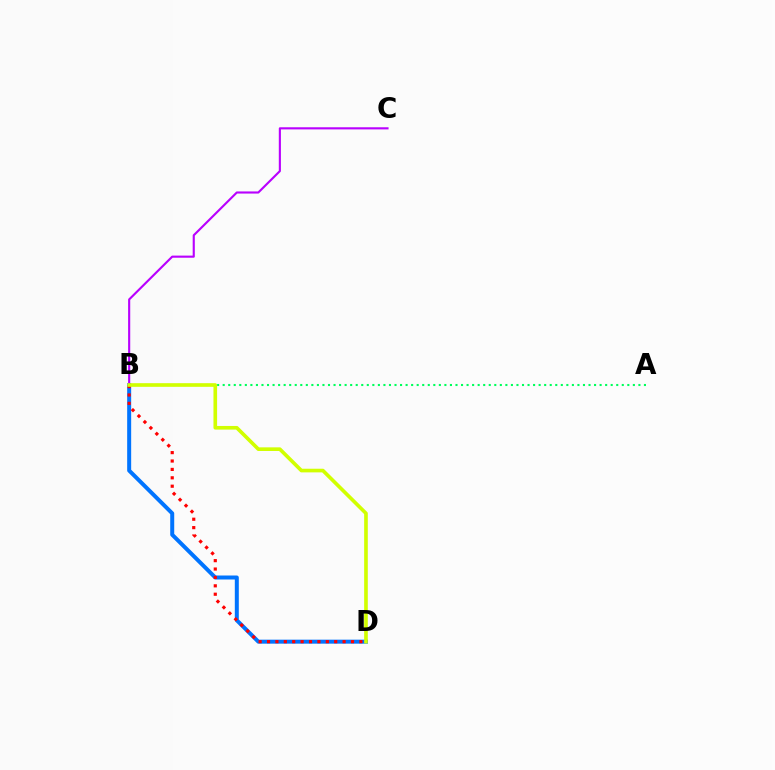{('B', 'D'): [{'color': '#0074ff', 'line_style': 'solid', 'thickness': 2.88}, {'color': '#ff0000', 'line_style': 'dotted', 'thickness': 2.28}, {'color': '#d1ff00', 'line_style': 'solid', 'thickness': 2.62}], ('B', 'C'): [{'color': '#b900ff', 'line_style': 'solid', 'thickness': 1.53}], ('A', 'B'): [{'color': '#00ff5c', 'line_style': 'dotted', 'thickness': 1.51}]}